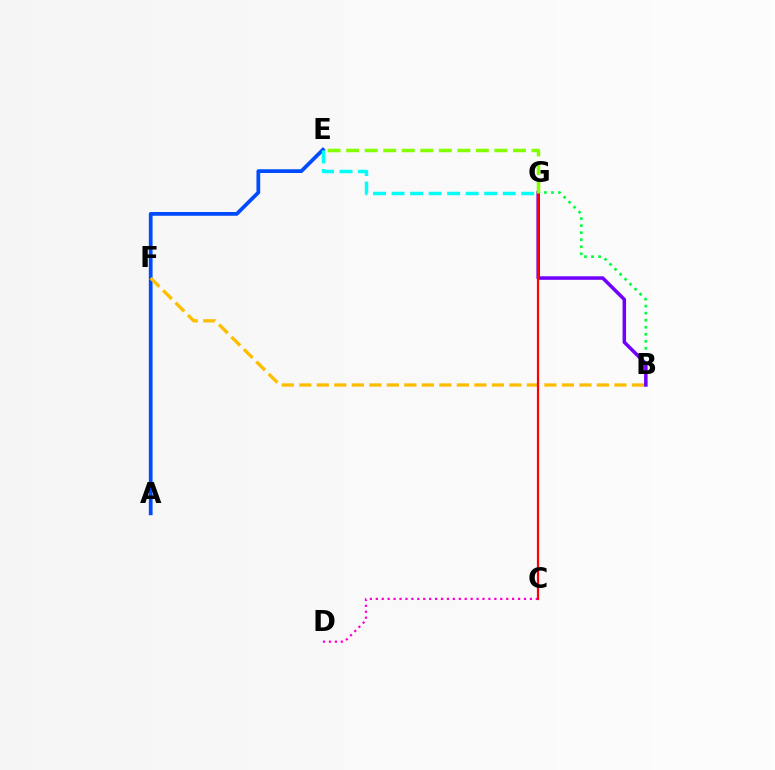{('A', 'E'): [{'color': '#004bff', 'line_style': 'solid', 'thickness': 2.69}], ('B', 'F'): [{'color': '#ffbd00', 'line_style': 'dashed', 'thickness': 2.38}], ('C', 'D'): [{'color': '#ff00cf', 'line_style': 'dotted', 'thickness': 1.61}], ('B', 'G'): [{'color': '#00ff39', 'line_style': 'dotted', 'thickness': 1.92}, {'color': '#7200ff', 'line_style': 'solid', 'thickness': 2.53}], ('C', 'G'): [{'color': '#ff0000', 'line_style': 'solid', 'thickness': 1.58}], ('E', 'G'): [{'color': '#84ff00', 'line_style': 'dashed', 'thickness': 2.52}, {'color': '#00fff6', 'line_style': 'dashed', 'thickness': 2.52}]}